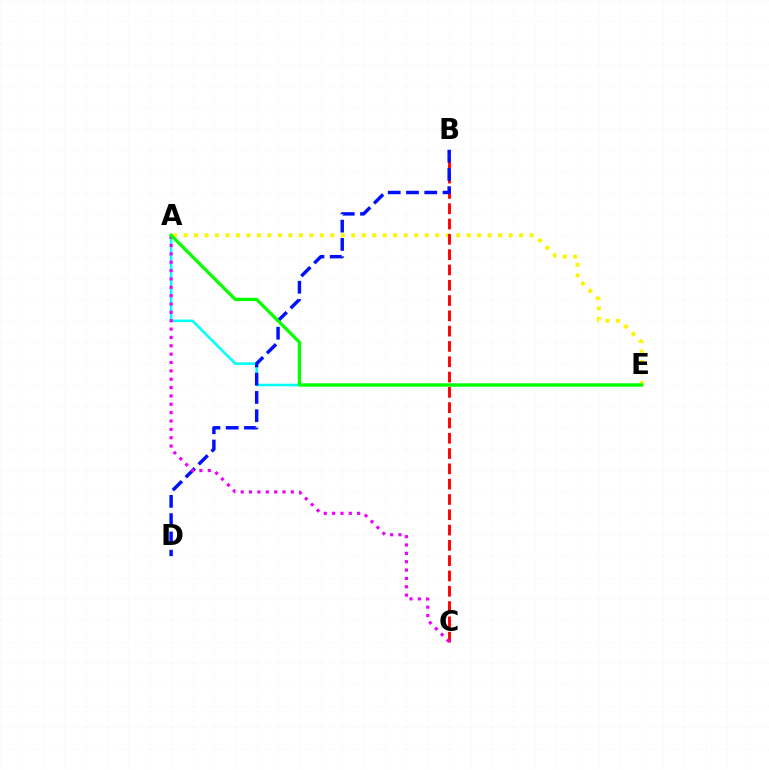{('A', 'E'): [{'color': '#fcf500', 'line_style': 'dotted', 'thickness': 2.85}, {'color': '#00fff6', 'line_style': 'solid', 'thickness': 1.84}, {'color': '#08ff00', 'line_style': 'solid', 'thickness': 2.36}], ('B', 'C'): [{'color': '#ff0000', 'line_style': 'dashed', 'thickness': 2.08}], ('B', 'D'): [{'color': '#0010ff', 'line_style': 'dashed', 'thickness': 2.48}], ('A', 'C'): [{'color': '#ee00ff', 'line_style': 'dotted', 'thickness': 2.27}]}